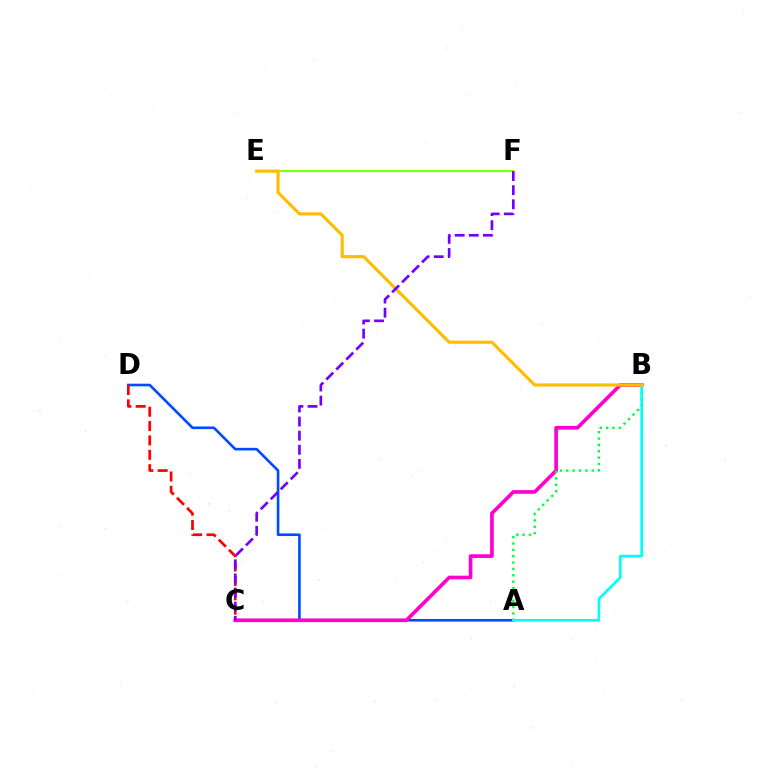{('A', 'D'): [{'color': '#004bff', 'line_style': 'solid', 'thickness': 1.89}], ('B', 'C'): [{'color': '#ff00cf', 'line_style': 'solid', 'thickness': 2.65}], ('A', 'B'): [{'color': '#00ff39', 'line_style': 'dotted', 'thickness': 1.73}, {'color': '#00fff6', 'line_style': 'solid', 'thickness': 1.93}], ('E', 'F'): [{'color': '#84ff00', 'line_style': 'solid', 'thickness': 1.54}], ('C', 'D'): [{'color': '#ff0000', 'line_style': 'dashed', 'thickness': 1.95}], ('B', 'E'): [{'color': '#ffbd00', 'line_style': 'solid', 'thickness': 2.25}], ('C', 'F'): [{'color': '#7200ff', 'line_style': 'dashed', 'thickness': 1.92}]}